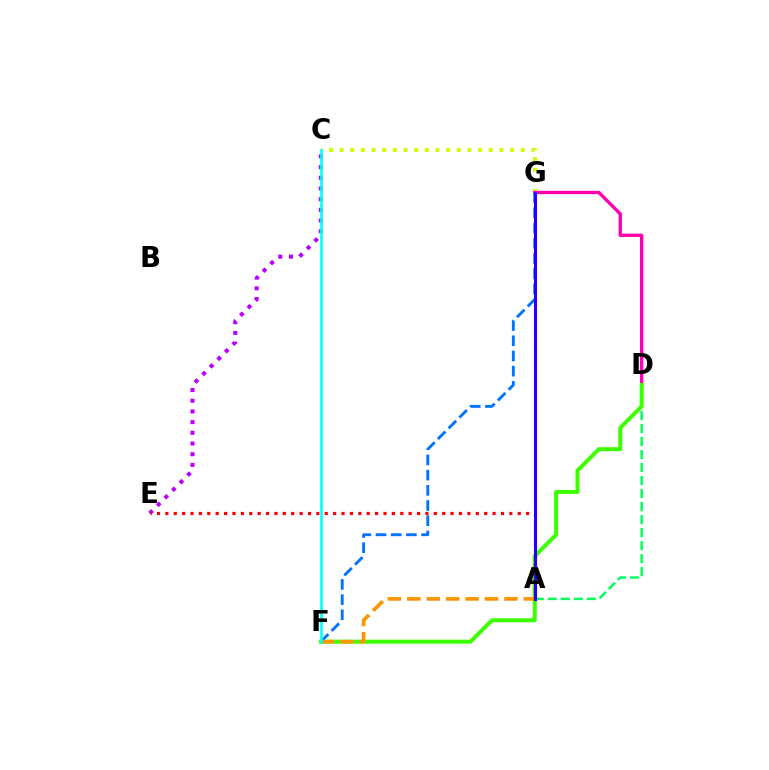{('C', 'G'): [{'color': '#d1ff00', 'line_style': 'dotted', 'thickness': 2.9}], ('C', 'E'): [{'color': '#b900ff', 'line_style': 'dotted', 'thickness': 2.9}], ('D', 'G'): [{'color': '#ff00ac', 'line_style': 'solid', 'thickness': 2.39}], ('F', 'G'): [{'color': '#0074ff', 'line_style': 'dashed', 'thickness': 2.06}], ('A', 'D'): [{'color': '#00ff5c', 'line_style': 'dashed', 'thickness': 1.77}], ('D', 'F'): [{'color': '#3dff00', 'line_style': 'solid', 'thickness': 2.89}], ('A', 'F'): [{'color': '#ff9400', 'line_style': 'dashed', 'thickness': 2.64}], ('A', 'E'): [{'color': '#ff0000', 'line_style': 'dotted', 'thickness': 2.28}], ('C', 'F'): [{'color': '#00fff6', 'line_style': 'solid', 'thickness': 1.87}], ('A', 'G'): [{'color': '#2500ff', 'line_style': 'solid', 'thickness': 2.22}]}